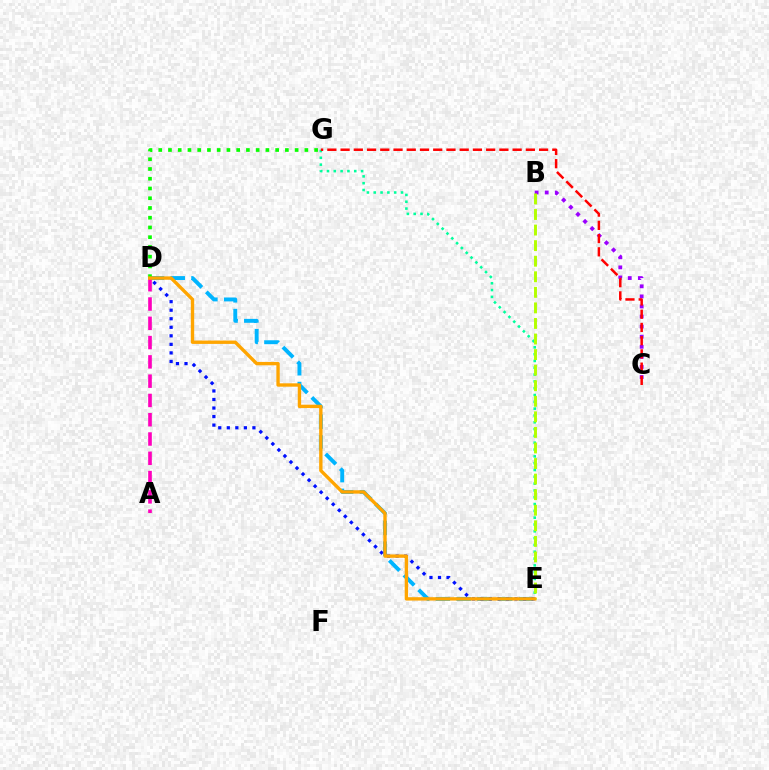{('E', 'G'): [{'color': '#00ff9d', 'line_style': 'dotted', 'thickness': 1.85}], ('D', 'E'): [{'color': '#00b5ff', 'line_style': 'dashed', 'thickness': 2.82}, {'color': '#0010ff', 'line_style': 'dotted', 'thickness': 2.32}, {'color': '#ffa500', 'line_style': 'solid', 'thickness': 2.43}], ('B', 'C'): [{'color': '#9b00ff', 'line_style': 'dotted', 'thickness': 2.74}], ('D', 'G'): [{'color': '#08ff00', 'line_style': 'dotted', 'thickness': 2.65}], ('C', 'G'): [{'color': '#ff0000', 'line_style': 'dashed', 'thickness': 1.8}], ('A', 'D'): [{'color': '#ff00bd', 'line_style': 'dashed', 'thickness': 2.62}], ('B', 'E'): [{'color': '#b3ff00', 'line_style': 'dashed', 'thickness': 2.11}]}